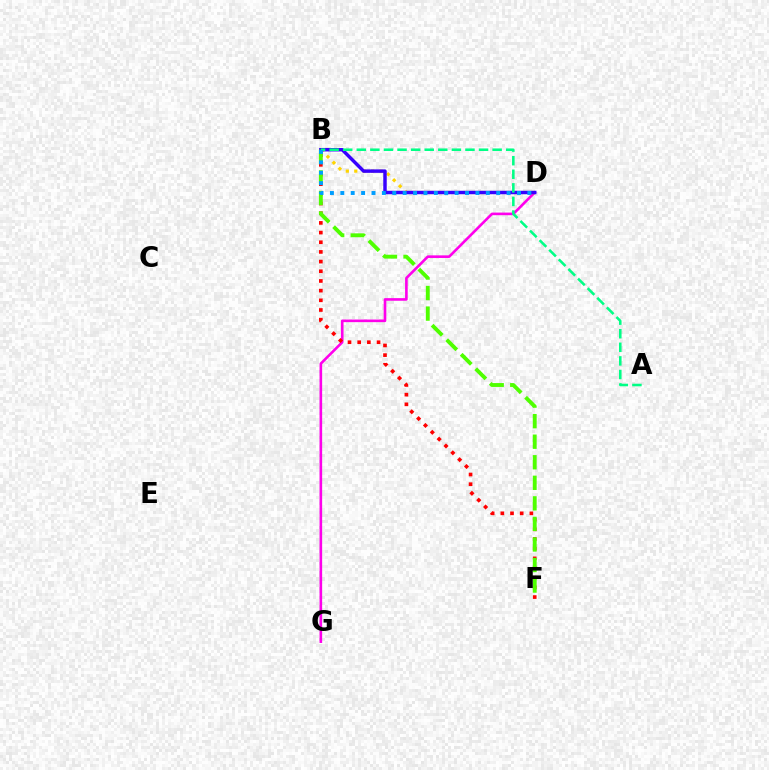{('D', 'G'): [{'color': '#ff00ed', 'line_style': 'solid', 'thickness': 1.89}], ('B', 'F'): [{'color': '#ff0000', 'line_style': 'dotted', 'thickness': 2.63}, {'color': '#4fff00', 'line_style': 'dashed', 'thickness': 2.79}], ('B', 'D'): [{'color': '#ffd500', 'line_style': 'dotted', 'thickness': 2.29}, {'color': '#3700ff', 'line_style': 'solid', 'thickness': 2.49}, {'color': '#009eff', 'line_style': 'dotted', 'thickness': 2.82}], ('A', 'B'): [{'color': '#00ff86', 'line_style': 'dashed', 'thickness': 1.85}]}